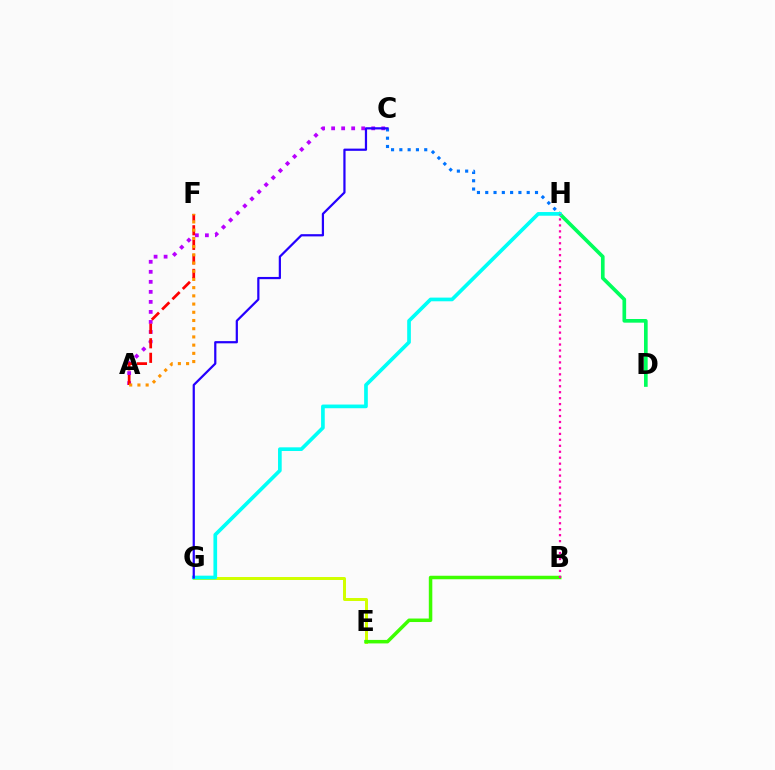{('D', 'H'): [{'color': '#00ff5c', 'line_style': 'solid', 'thickness': 2.64}], ('A', 'C'): [{'color': '#b900ff', 'line_style': 'dotted', 'thickness': 2.72}], ('C', 'H'): [{'color': '#0074ff', 'line_style': 'dotted', 'thickness': 2.25}], ('E', 'G'): [{'color': '#d1ff00', 'line_style': 'solid', 'thickness': 2.16}], ('G', 'H'): [{'color': '#00fff6', 'line_style': 'solid', 'thickness': 2.65}], ('C', 'G'): [{'color': '#2500ff', 'line_style': 'solid', 'thickness': 1.6}], ('B', 'E'): [{'color': '#3dff00', 'line_style': 'solid', 'thickness': 2.52}], ('A', 'F'): [{'color': '#ff0000', 'line_style': 'dashed', 'thickness': 1.98}, {'color': '#ff9400', 'line_style': 'dotted', 'thickness': 2.23}], ('B', 'H'): [{'color': '#ff00ac', 'line_style': 'dotted', 'thickness': 1.62}]}